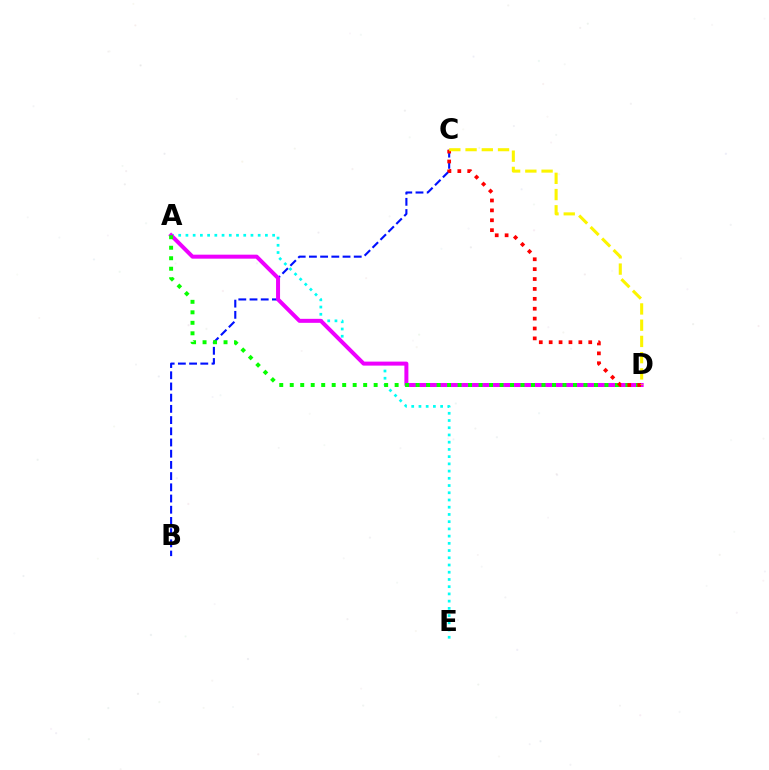{('B', 'C'): [{'color': '#0010ff', 'line_style': 'dashed', 'thickness': 1.52}], ('A', 'E'): [{'color': '#00fff6', 'line_style': 'dotted', 'thickness': 1.96}], ('A', 'D'): [{'color': '#ee00ff', 'line_style': 'solid', 'thickness': 2.88}, {'color': '#08ff00', 'line_style': 'dotted', 'thickness': 2.85}], ('C', 'D'): [{'color': '#ff0000', 'line_style': 'dotted', 'thickness': 2.69}, {'color': '#fcf500', 'line_style': 'dashed', 'thickness': 2.21}]}